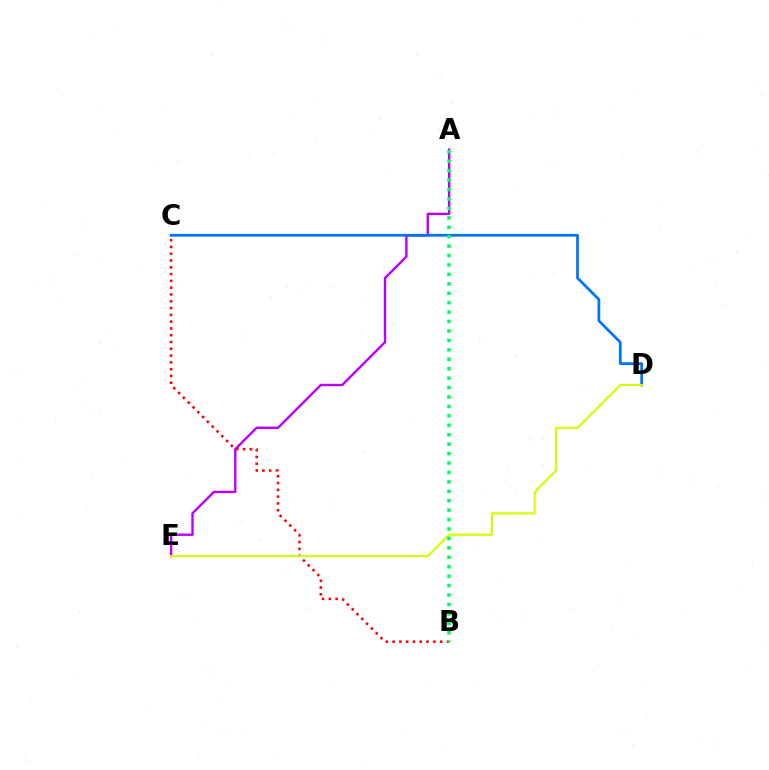{('A', 'E'): [{'color': '#b900ff', 'line_style': 'solid', 'thickness': 1.72}], ('C', 'D'): [{'color': '#0074ff', 'line_style': 'solid', 'thickness': 1.97}], ('B', 'C'): [{'color': '#ff0000', 'line_style': 'dotted', 'thickness': 1.84}], ('D', 'E'): [{'color': '#d1ff00', 'line_style': 'solid', 'thickness': 1.53}], ('A', 'B'): [{'color': '#00ff5c', 'line_style': 'dotted', 'thickness': 2.56}]}